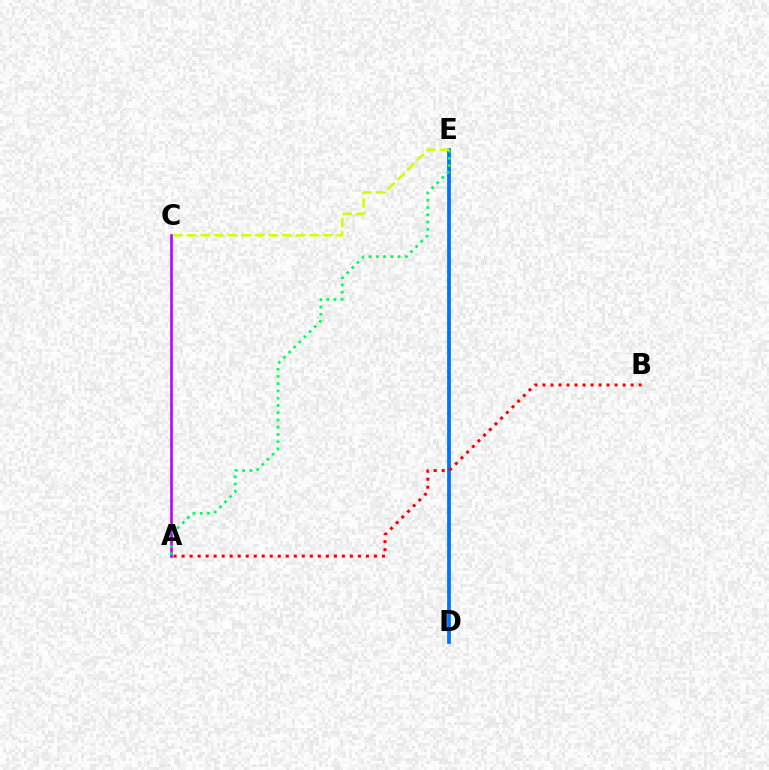{('A', 'C'): [{'color': '#b900ff', 'line_style': 'solid', 'thickness': 1.87}], ('D', 'E'): [{'color': '#0074ff', 'line_style': 'solid', 'thickness': 2.71}], ('A', 'E'): [{'color': '#00ff5c', 'line_style': 'dotted', 'thickness': 1.97}], ('A', 'B'): [{'color': '#ff0000', 'line_style': 'dotted', 'thickness': 2.18}], ('C', 'E'): [{'color': '#d1ff00', 'line_style': 'dashed', 'thickness': 1.85}]}